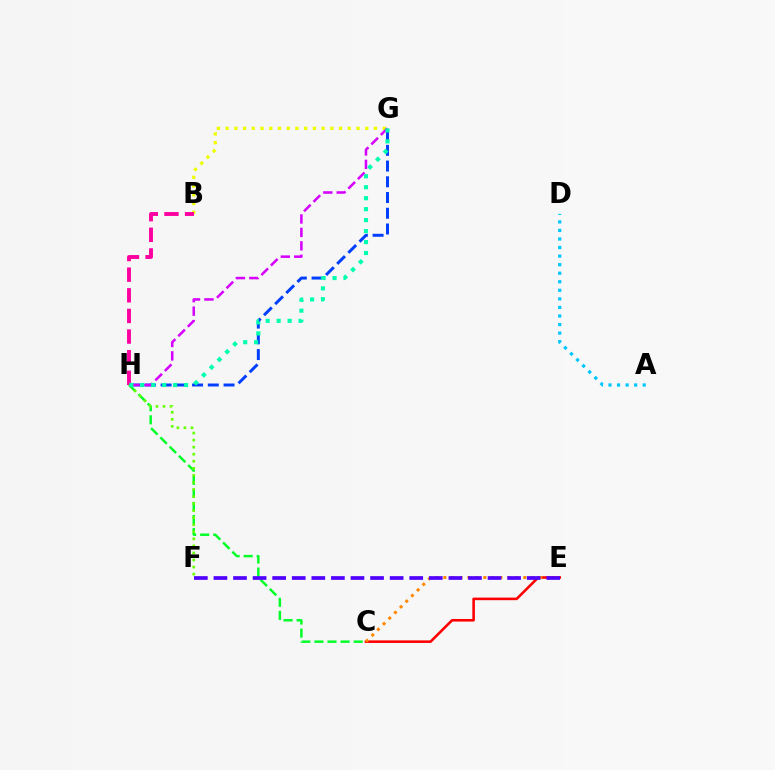{('G', 'H'): [{'color': '#003fff', 'line_style': 'dashed', 'thickness': 2.14}, {'color': '#d600ff', 'line_style': 'dashed', 'thickness': 1.83}, {'color': '#00ffaf', 'line_style': 'dotted', 'thickness': 2.98}], ('B', 'G'): [{'color': '#eeff00', 'line_style': 'dotted', 'thickness': 2.37}], ('C', 'E'): [{'color': '#ff0000', 'line_style': 'solid', 'thickness': 1.85}, {'color': '#ff8800', 'line_style': 'dotted', 'thickness': 2.17}], ('C', 'H'): [{'color': '#00ff27', 'line_style': 'dashed', 'thickness': 1.78}], ('F', 'H'): [{'color': '#66ff00', 'line_style': 'dotted', 'thickness': 1.92}], ('B', 'H'): [{'color': '#ff00a0', 'line_style': 'dashed', 'thickness': 2.8}], ('E', 'F'): [{'color': '#4f00ff', 'line_style': 'dashed', 'thickness': 2.66}], ('A', 'D'): [{'color': '#00c7ff', 'line_style': 'dotted', 'thickness': 2.32}]}